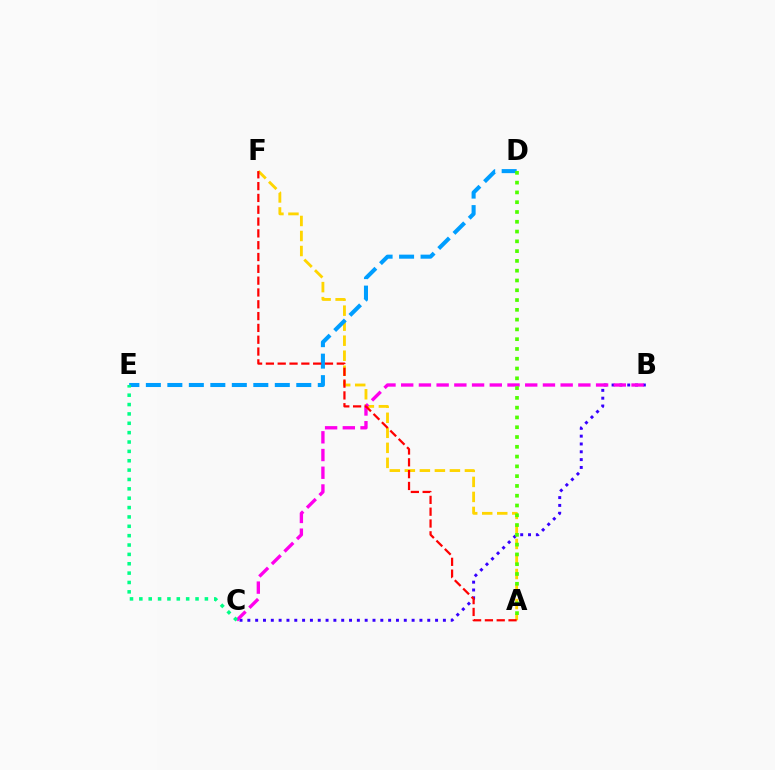{('A', 'F'): [{'color': '#ffd500', 'line_style': 'dashed', 'thickness': 2.04}, {'color': '#ff0000', 'line_style': 'dashed', 'thickness': 1.61}], ('D', 'E'): [{'color': '#009eff', 'line_style': 'dashed', 'thickness': 2.92}], ('B', 'C'): [{'color': '#3700ff', 'line_style': 'dotted', 'thickness': 2.13}, {'color': '#ff00ed', 'line_style': 'dashed', 'thickness': 2.41}], ('C', 'E'): [{'color': '#00ff86', 'line_style': 'dotted', 'thickness': 2.54}], ('A', 'D'): [{'color': '#4fff00', 'line_style': 'dotted', 'thickness': 2.66}]}